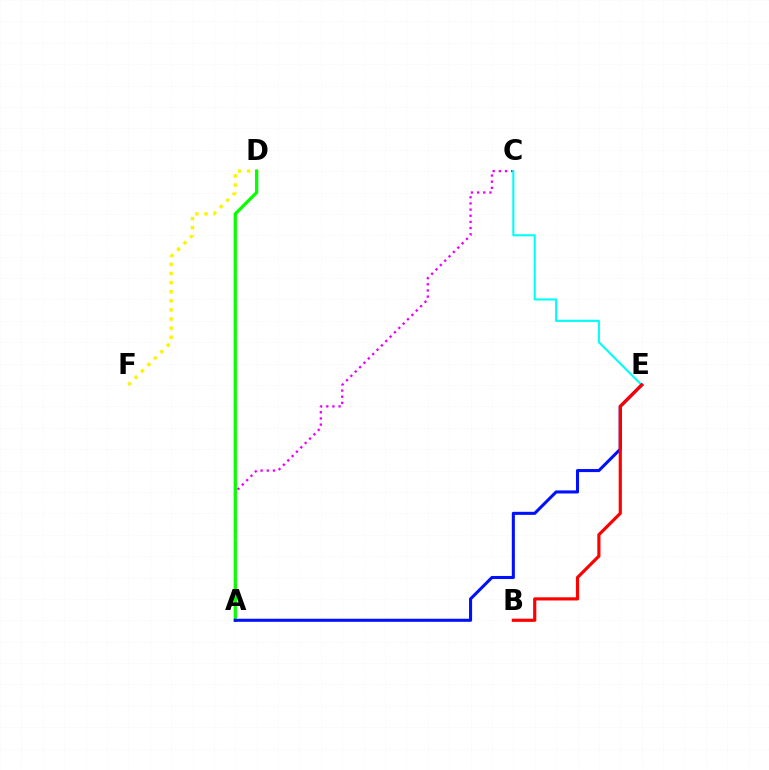{('A', 'C'): [{'color': '#ee00ff', 'line_style': 'dotted', 'thickness': 1.67}], ('C', 'E'): [{'color': '#00fff6', 'line_style': 'solid', 'thickness': 1.52}], ('D', 'F'): [{'color': '#fcf500', 'line_style': 'dotted', 'thickness': 2.47}], ('A', 'D'): [{'color': '#08ff00', 'line_style': 'solid', 'thickness': 2.36}], ('A', 'E'): [{'color': '#0010ff', 'line_style': 'solid', 'thickness': 2.2}], ('B', 'E'): [{'color': '#ff0000', 'line_style': 'solid', 'thickness': 2.28}]}